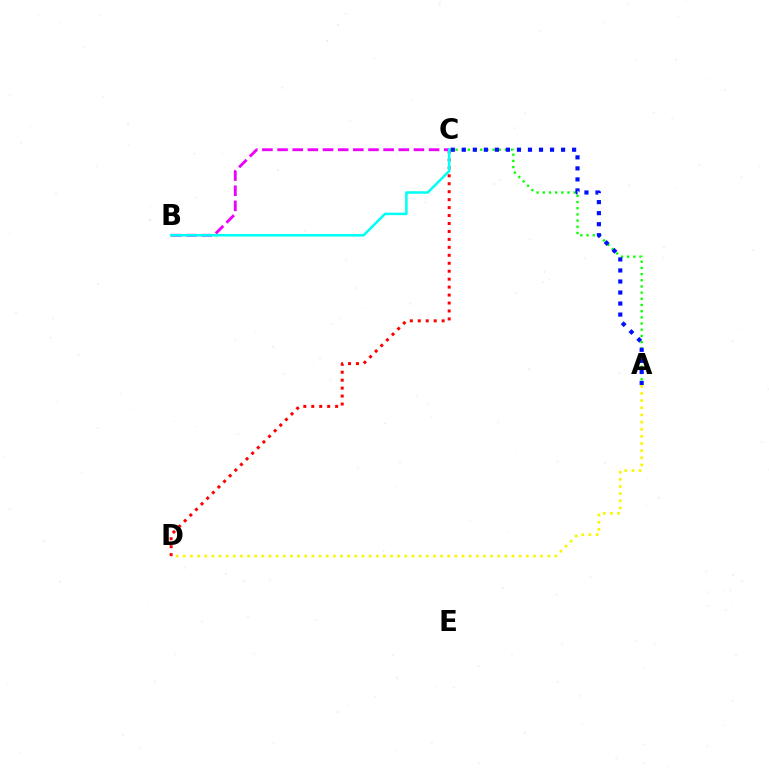{('A', 'D'): [{'color': '#fcf500', 'line_style': 'dotted', 'thickness': 1.94}], ('C', 'D'): [{'color': '#ff0000', 'line_style': 'dotted', 'thickness': 2.16}], ('A', 'C'): [{'color': '#08ff00', 'line_style': 'dotted', 'thickness': 1.68}, {'color': '#0010ff', 'line_style': 'dotted', 'thickness': 3.0}], ('B', 'C'): [{'color': '#ee00ff', 'line_style': 'dashed', 'thickness': 2.06}, {'color': '#00fff6', 'line_style': 'solid', 'thickness': 1.82}]}